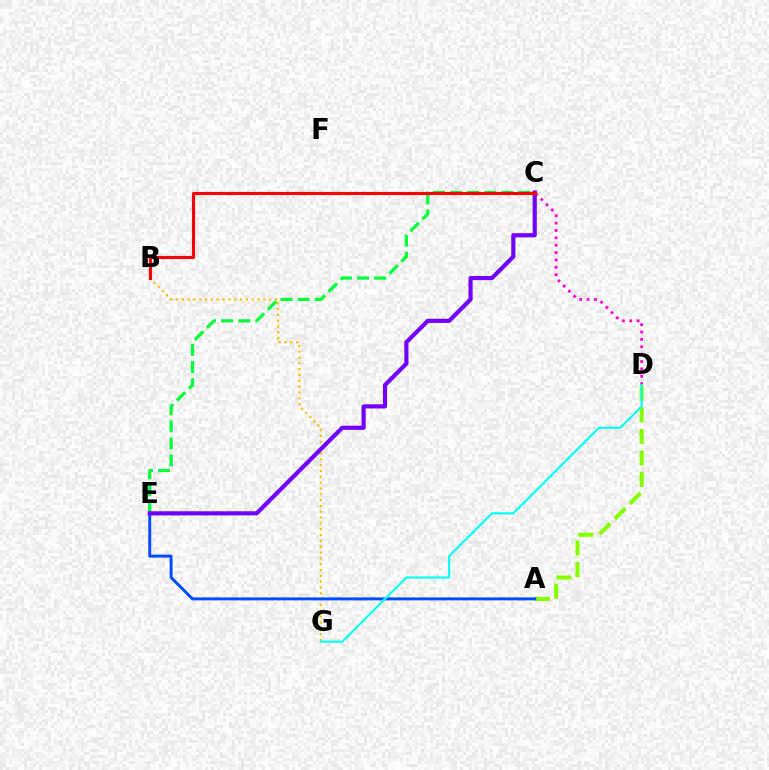{('A', 'D'): [{'color': '#84ff00', 'line_style': 'dashed', 'thickness': 2.93}], ('C', 'E'): [{'color': '#00ff39', 'line_style': 'dashed', 'thickness': 2.32}, {'color': '#7200ff', 'line_style': 'solid', 'thickness': 2.99}], ('B', 'G'): [{'color': '#ffbd00', 'line_style': 'dotted', 'thickness': 1.58}], ('A', 'E'): [{'color': '#004bff', 'line_style': 'solid', 'thickness': 2.1}], ('C', 'D'): [{'color': '#ff00cf', 'line_style': 'dotted', 'thickness': 2.0}], ('B', 'C'): [{'color': '#ff0000', 'line_style': 'solid', 'thickness': 2.26}], ('D', 'G'): [{'color': '#00fff6', 'line_style': 'solid', 'thickness': 1.5}]}